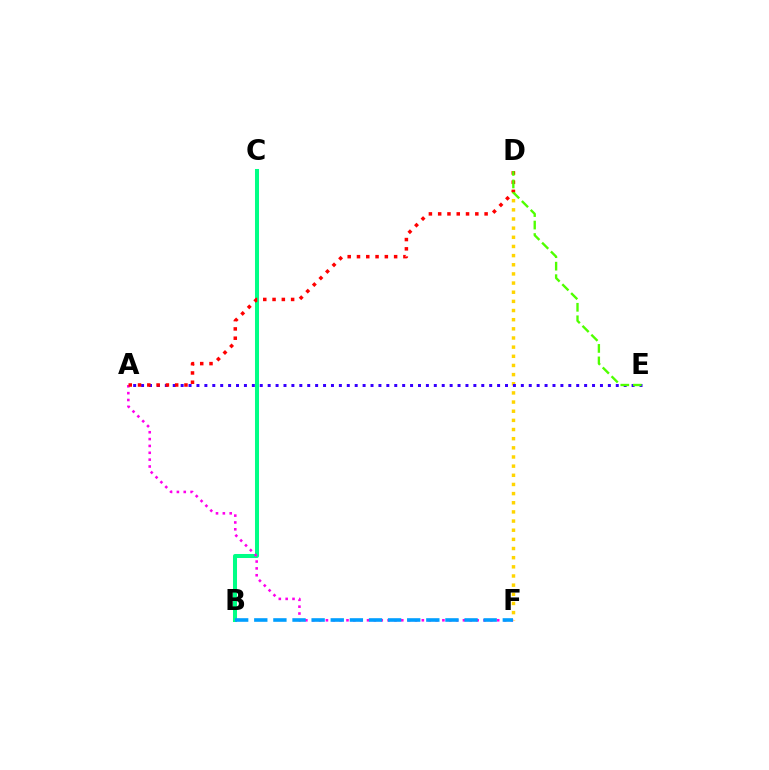{('B', 'C'): [{'color': '#00ff86', 'line_style': 'solid', 'thickness': 2.9}], ('D', 'F'): [{'color': '#ffd500', 'line_style': 'dotted', 'thickness': 2.49}], ('A', 'F'): [{'color': '#ff00ed', 'line_style': 'dotted', 'thickness': 1.86}], ('A', 'E'): [{'color': '#3700ff', 'line_style': 'dotted', 'thickness': 2.15}], ('A', 'D'): [{'color': '#ff0000', 'line_style': 'dotted', 'thickness': 2.52}], ('B', 'F'): [{'color': '#009eff', 'line_style': 'dashed', 'thickness': 2.6}], ('D', 'E'): [{'color': '#4fff00', 'line_style': 'dashed', 'thickness': 1.7}]}